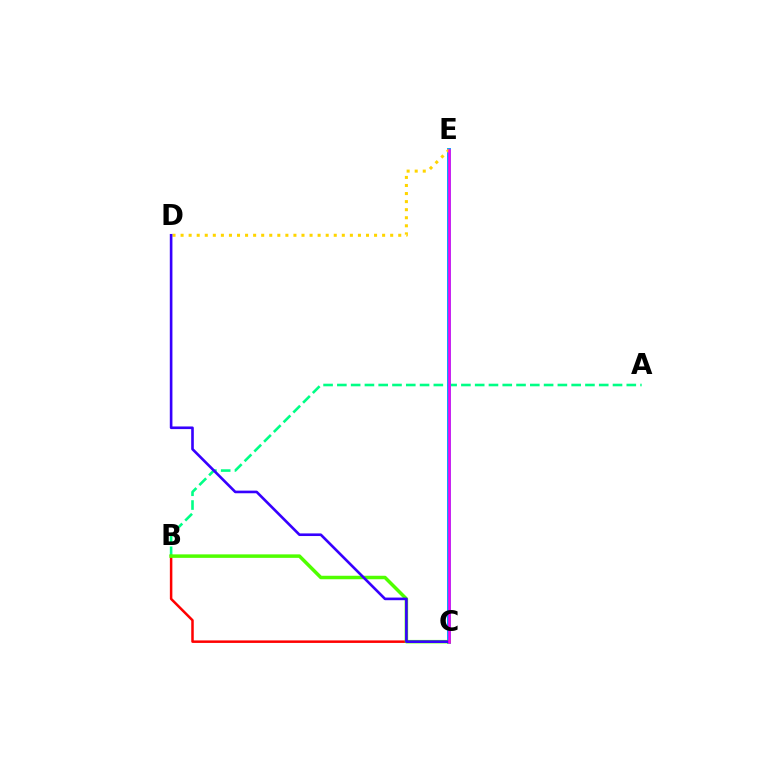{('A', 'B'): [{'color': '#00ff86', 'line_style': 'dashed', 'thickness': 1.87}], ('B', 'C'): [{'color': '#ff0000', 'line_style': 'solid', 'thickness': 1.8}, {'color': '#4fff00', 'line_style': 'solid', 'thickness': 2.51}], ('C', 'E'): [{'color': '#009eff', 'line_style': 'solid', 'thickness': 2.81}, {'color': '#ff00ed', 'line_style': 'solid', 'thickness': 1.82}], ('D', 'E'): [{'color': '#ffd500', 'line_style': 'dotted', 'thickness': 2.19}], ('C', 'D'): [{'color': '#3700ff', 'line_style': 'solid', 'thickness': 1.89}]}